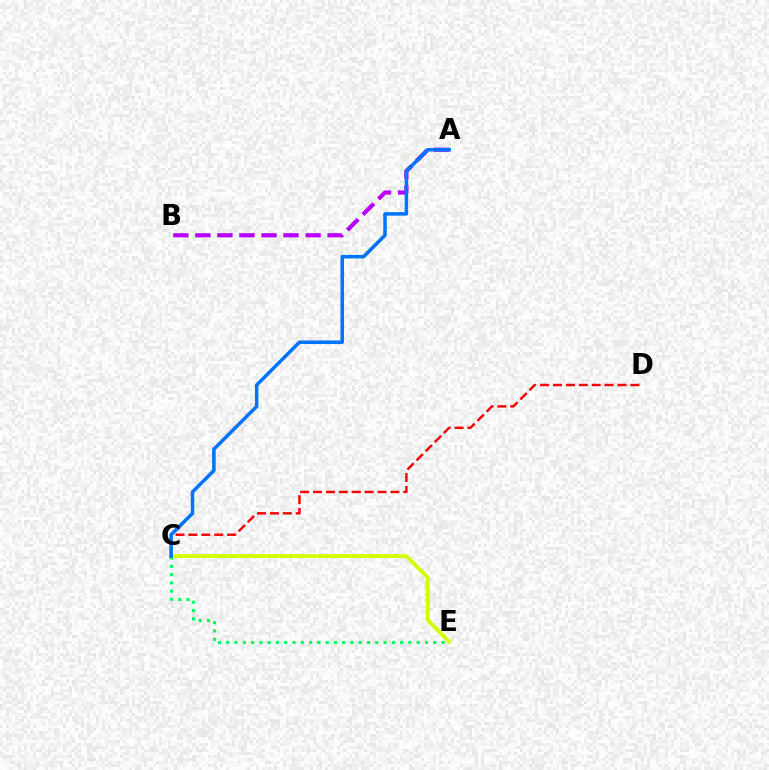{('C', 'D'): [{'color': '#ff0000', 'line_style': 'dashed', 'thickness': 1.75}], ('A', 'B'): [{'color': '#b900ff', 'line_style': 'dashed', 'thickness': 2.99}], ('C', 'E'): [{'color': '#d1ff00', 'line_style': 'solid', 'thickness': 2.75}, {'color': '#00ff5c', 'line_style': 'dotted', 'thickness': 2.25}], ('A', 'C'): [{'color': '#0074ff', 'line_style': 'solid', 'thickness': 2.54}]}